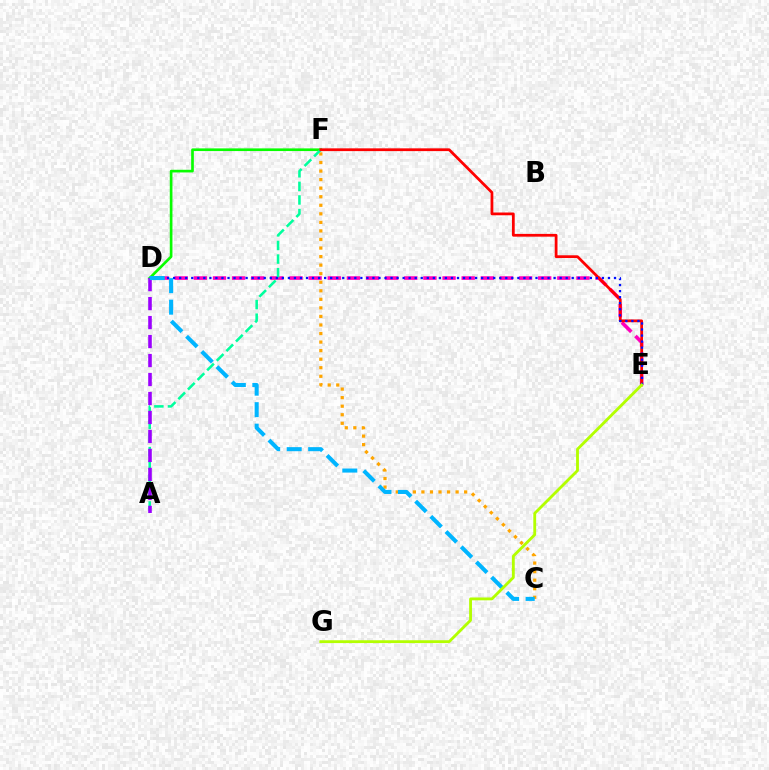{('D', 'E'): [{'color': '#ff00bd', 'line_style': 'dashed', 'thickness': 2.6}, {'color': '#0010ff', 'line_style': 'dotted', 'thickness': 1.64}], ('C', 'F'): [{'color': '#ffa500', 'line_style': 'dotted', 'thickness': 2.32}], ('D', 'F'): [{'color': '#08ff00', 'line_style': 'solid', 'thickness': 1.92}], ('A', 'F'): [{'color': '#00ff9d', 'line_style': 'dashed', 'thickness': 1.85}], ('E', 'F'): [{'color': '#ff0000', 'line_style': 'solid', 'thickness': 1.99}], ('A', 'D'): [{'color': '#9b00ff', 'line_style': 'dashed', 'thickness': 2.58}], ('C', 'D'): [{'color': '#00b5ff', 'line_style': 'dashed', 'thickness': 2.92}], ('E', 'G'): [{'color': '#b3ff00', 'line_style': 'solid', 'thickness': 2.04}]}